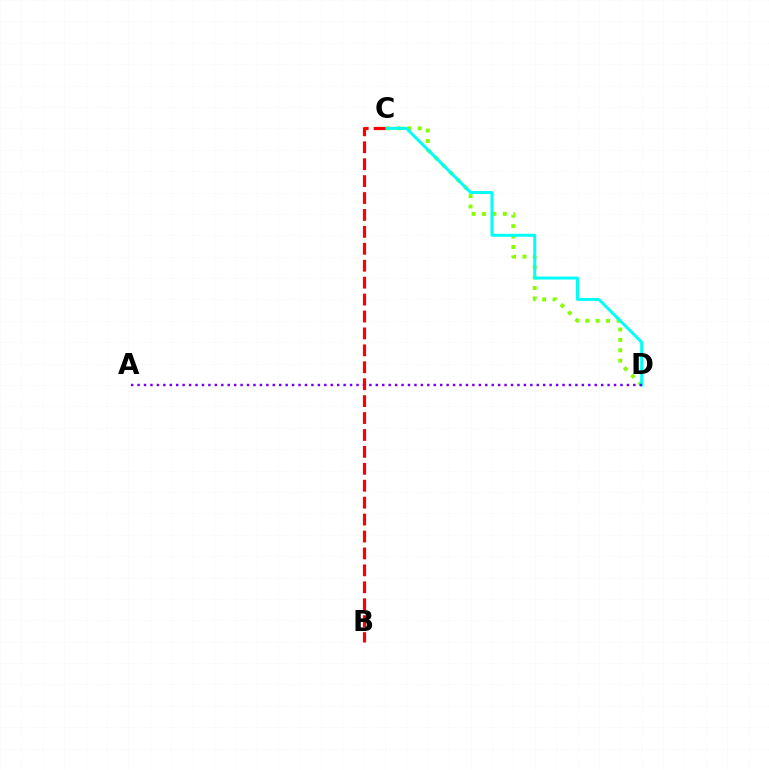{('C', 'D'): [{'color': '#84ff00', 'line_style': 'dotted', 'thickness': 2.83}, {'color': '#00fff6', 'line_style': 'solid', 'thickness': 2.14}], ('A', 'D'): [{'color': '#7200ff', 'line_style': 'dotted', 'thickness': 1.75}], ('B', 'C'): [{'color': '#ff0000', 'line_style': 'dashed', 'thickness': 2.3}]}